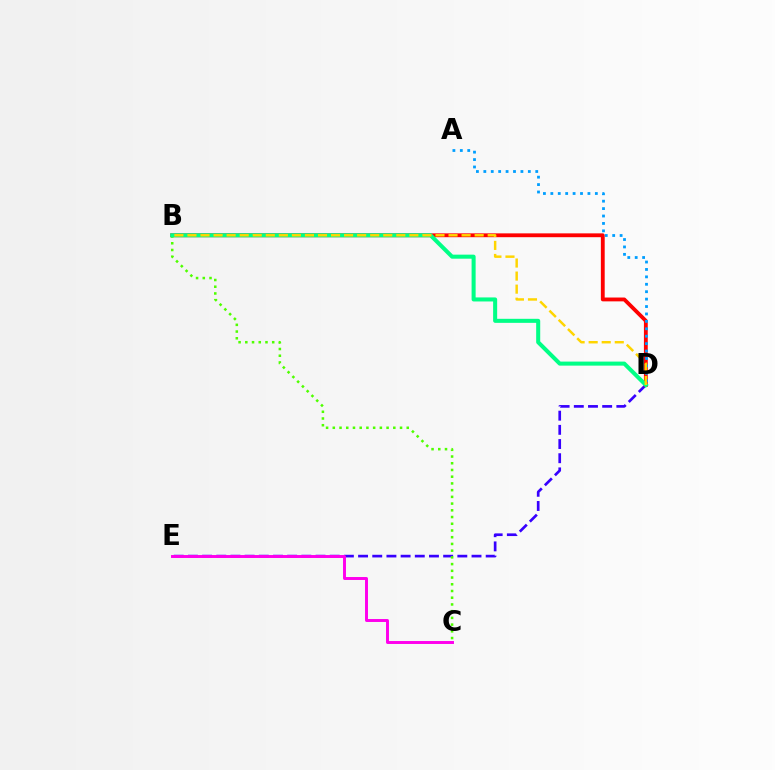{('D', 'E'): [{'color': '#3700ff', 'line_style': 'dashed', 'thickness': 1.93}], ('B', 'D'): [{'color': '#ff0000', 'line_style': 'solid', 'thickness': 2.76}, {'color': '#00ff86', 'line_style': 'solid', 'thickness': 2.91}, {'color': '#ffd500', 'line_style': 'dashed', 'thickness': 1.77}], ('A', 'D'): [{'color': '#009eff', 'line_style': 'dotted', 'thickness': 2.02}], ('B', 'C'): [{'color': '#4fff00', 'line_style': 'dotted', 'thickness': 1.83}], ('C', 'E'): [{'color': '#ff00ed', 'line_style': 'solid', 'thickness': 2.12}]}